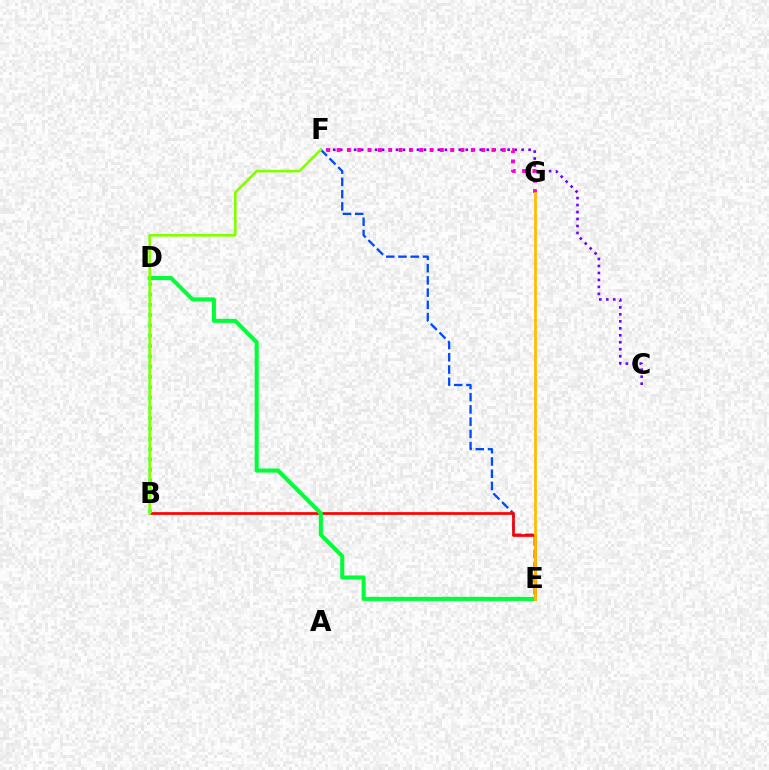{('E', 'F'): [{'color': '#004bff', 'line_style': 'dashed', 'thickness': 1.66}], ('C', 'F'): [{'color': '#7200ff', 'line_style': 'dotted', 'thickness': 1.9}], ('B', 'E'): [{'color': '#ff0000', 'line_style': 'solid', 'thickness': 1.94}], ('F', 'G'): [{'color': '#ff00cf', 'line_style': 'dotted', 'thickness': 2.8}], ('B', 'D'): [{'color': '#00fff6', 'line_style': 'dotted', 'thickness': 2.8}], ('D', 'E'): [{'color': '#00ff39', 'line_style': 'solid', 'thickness': 2.93}], ('B', 'F'): [{'color': '#84ff00', 'line_style': 'solid', 'thickness': 1.92}], ('E', 'G'): [{'color': '#ffbd00', 'line_style': 'solid', 'thickness': 1.98}]}